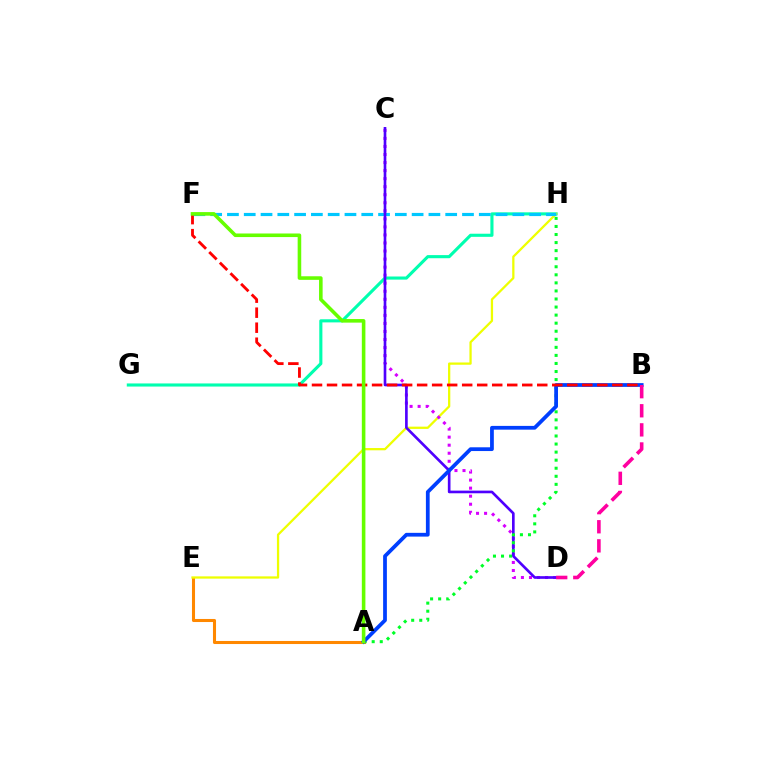{('A', 'E'): [{'color': '#ff8800', 'line_style': 'solid', 'thickness': 2.2}], ('G', 'H'): [{'color': '#00ffaf', 'line_style': 'solid', 'thickness': 2.24}], ('E', 'H'): [{'color': '#eeff00', 'line_style': 'solid', 'thickness': 1.63}], ('F', 'H'): [{'color': '#00c7ff', 'line_style': 'dashed', 'thickness': 2.28}], ('C', 'D'): [{'color': '#d600ff', 'line_style': 'dotted', 'thickness': 2.19}, {'color': '#4f00ff', 'line_style': 'solid', 'thickness': 1.91}], ('A', 'H'): [{'color': '#00ff27', 'line_style': 'dotted', 'thickness': 2.19}], ('A', 'B'): [{'color': '#003fff', 'line_style': 'solid', 'thickness': 2.71}], ('B', 'F'): [{'color': '#ff0000', 'line_style': 'dashed', 'thickness': 2.04}], ('A', 'F'): [{'color': '#66ff00', 'line_style': 'solid', 'thickness': 2.58}], ('B', 'D'): [{'color': '#ff00a0', 'line_style': 'dashed', 'thickness': 2.59}]}